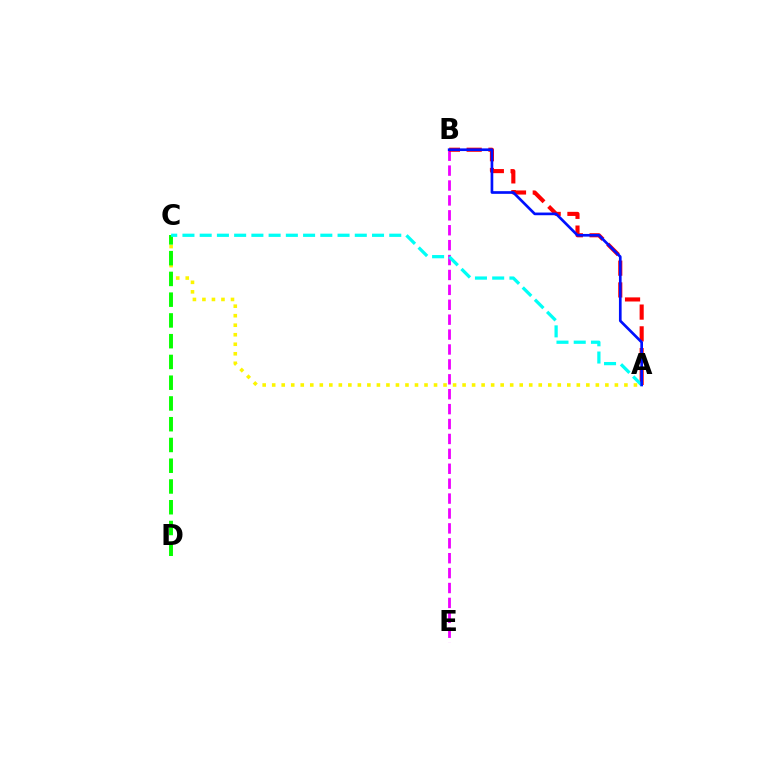{('A', 'C'): [{'color': '#fcf500', 'line_style': 'dotted', 'thickness': 2.59}, {'color': '#00fff6', 'line_style': 'dashed', 'thickness': 2.34}], ('B', 'E'): [{'color': '#ee00ff', 'line_style': 'dashed', 'thickness': 2.03}], ('A', 'B'): [{'color': '#ff0000', 'line_style': 'dashed', 'thickness': 2.96}, {'color': '#0010ff', 'line_style': 'solid', 'thickness': 1.93}], ('C', 'D'): [{'color': '#08ff00', 'line_style': 'dashed', 'thickness': 2.82}]}